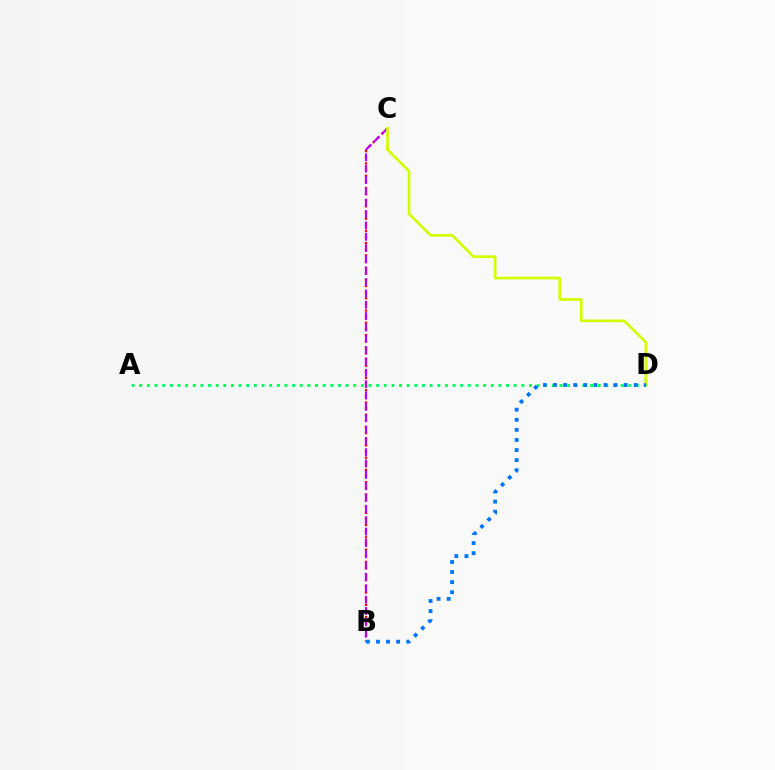{('B', 'C'): [{'color': '#ff0000', 'line_style': 'dotted', 'thickness': 1.67}, {'color': '#b900ff', 'line_style': 'dashed', 'thickness': 1.54}], ('C', 'D'): [{'color': '#d1ff00', 'line_style': 'solid', 'thickness': 1.95}], ('A', 'D'): [{'color': '#00ff5c', 'line_style': 'dotted', 'thickness': 2.08}], ('B', 'D'): [{'color': '#0074ff', 'line_style': 'dotted', 'thickness': 2.74}]}